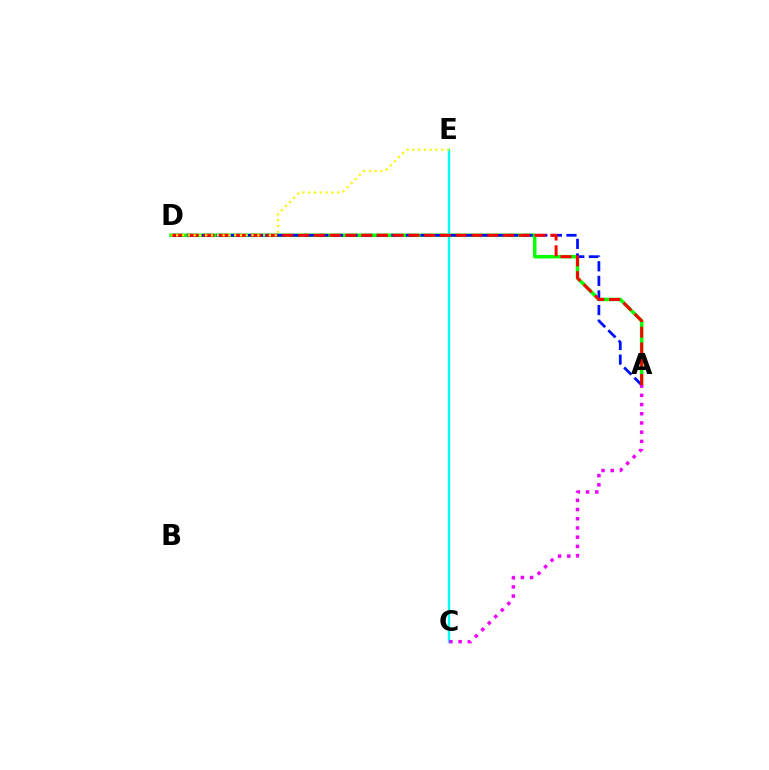{('A', 'D'): [{'color': '#08ff00', 'line_style': 'solid', 'thickness': 2.52}, {'color': '#0010ff', 'line_style': 'dashed', 'thickness': 1.98}, {'color': '#ff0000', 'line_style': 'dashed', 'thickness': 2.14}], ('C', 'E'): [{'color': '#00fff6', 'line_style': 'solid', 'thickness': 1.7}], ('A', 'C'): [{'color': '#ee00ff', 'line_style': 'dotted', 'thickness': 2.5}], ('D', 'E'): [{'color': '#fcf500', 'line_style': 'dotted', 'thickness': 1.58}]}